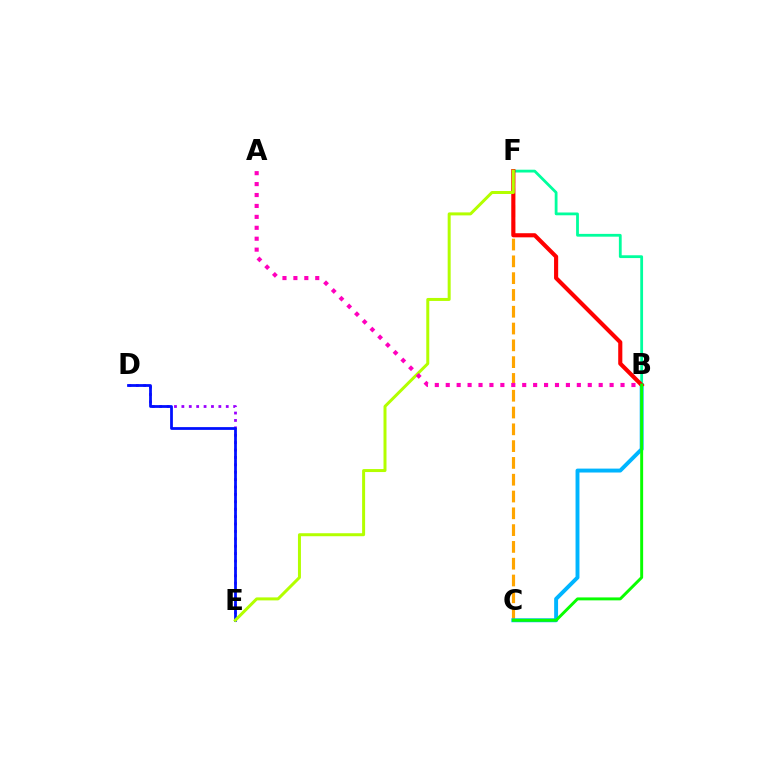{('D', 'E'): [{'color': '#9b00ff', 'line_style': 'dotted', 'thickness': 2.01}, {'color': '#0010ff', 'line_style': 'solid', 'thickness': 1.99}], ('B', 'F'): [{'color': '#00ff9d', 'line_style': 'solid', 'thickness': 2.01}, {'color': '#ff0000', 'line_style': 'solid', 'thickness': 2.97}], ('C', 'F'): [{'color': '#ffa500', 'line_style': 'dashed', 'thickness': 2.28}], ('B', 'C'): [{'color': '#00b5ff', 'line_style': 'solid', 'thickness': 2.82}, {'color': '#08ff00', 'line_style': 'solid', 'thickness': 2.12}], ('E', 'F'): [{'color': '#b3ff00', 'line_style': 'solid', 'thickness': 2.15}], ('A', 'B'): [{'color': '#ff00bd', 'line_style': 'dotted', 'thickness': 2.97}]}